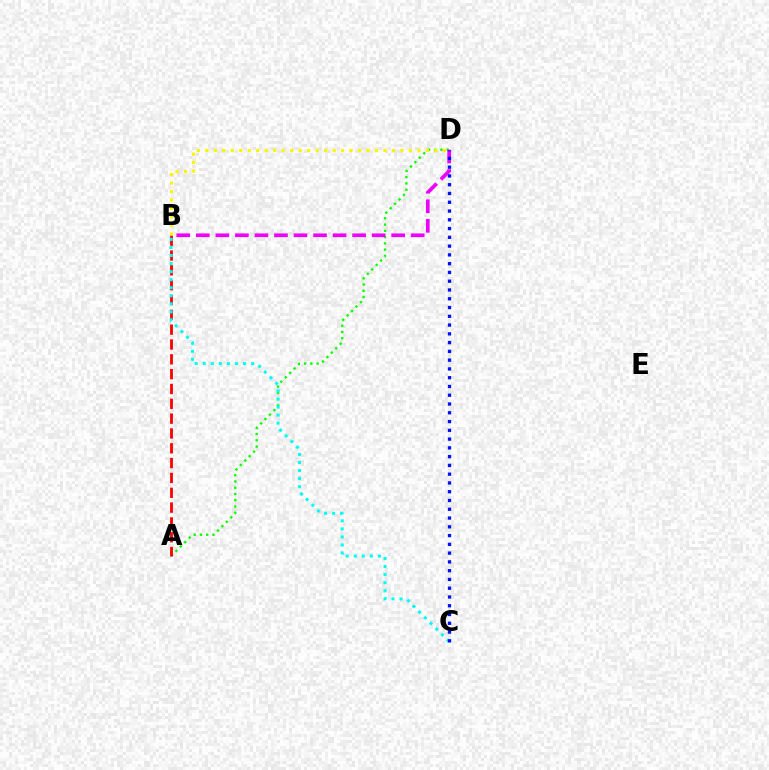{('A', 'D'): [{'color': '#08ff00', 'line_style': 'dotted', 'thickness': 1.7}], ('A', 'B'): [{'color': '#ff0000', 'line_style': 'dashed', 'thickness': 2.01}], ('B', 'D'): [{'color': '#fcf500', 'line_style': 'dotted', 'thickness': 2.3}, {'color': '#ee00ff', 'line_style': 'dashed', 'thickness': 2.65}], ('B', 'C'): [{'color': '#00fff6', 'line_style': 'dotted', 'thickness': 2.19}], ('C', 'D'): [{'color': '#0010ff', 'line_style': 'dotted', 'thickness': 2.38}]}